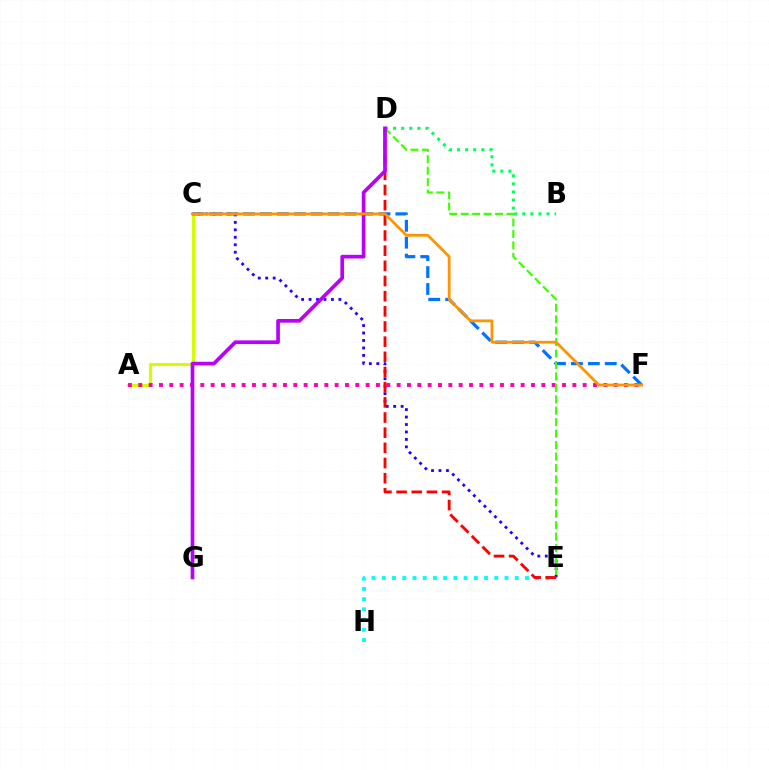{('B', 'D'): [{'color': '#00ff5c', 'line_style': 'dotted', 'thickness': 2.2}], ('A', 'C'): [{'color': '#d1ff00', 'line_style': 'solid', 'thickness': 2.27}], ('C', 'E'): [{'color': '#2500ff', 'line_style': 'dotted', 'thickness': 2.03}], ('A', 'F'): [{'color': '#ff00ac', 'line_style': 'dotted', 'thickness': 2.81}], ('E', 'H'): [{'color': '#00fff6', 'line_style': 'dotted', 'thickness': 2.78}], ('D', 'E'): [{'color': '#ff0000', 'line_style': 'dashed', 'thickness': 2.06}, {'color': '#3dff00', 'line_style': 'dashed', 'thickness': 1.55}], ('C', 'F'): [{'color': '#0074ff', 'line_style': 'dashed', 'thickness': 2.3}, {'color': '#ff9400', 'line_style': 'solid', 'thickness': 2.01}], ('D', 'G'): [{'color': '#b900ff', 'line_style': 'solid', 'thickness': 2.65}]}